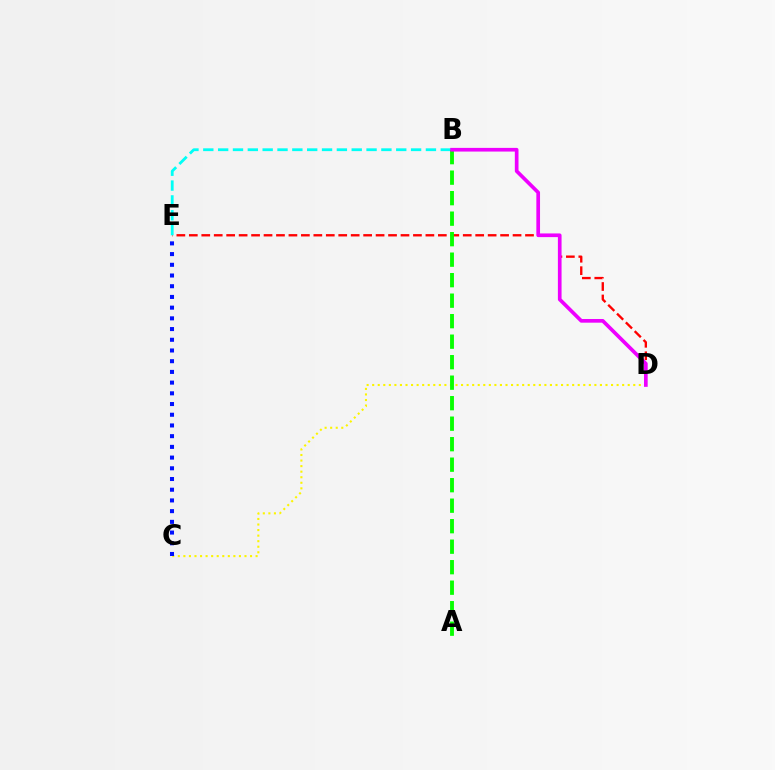{('C', 'D'): [{'color': '#fcf500', 'line_style': 'dotted', 'thickness': 1.51}], ('D', 'E'): [{'color': '#ff0000', 'line_style': 'dashed', 'thickness': 1.69}], ('C', 'E'): [{'color': '#0010ff', 'line_style': 'dotted', 'thickness': 2.91}], ('B', 'E'): [{'color': '#00fff6', 'line_style': 'dashed', 'thickness': 2.02}], ('A', 'B'): [{'color': '#08ff00', 'line_style': 'dashed', 'thickness': 2.79}], ('B', 'D'): [{'color': '#ee00ff', 'line_style': 'solid', 'thickness': 2.65}]}